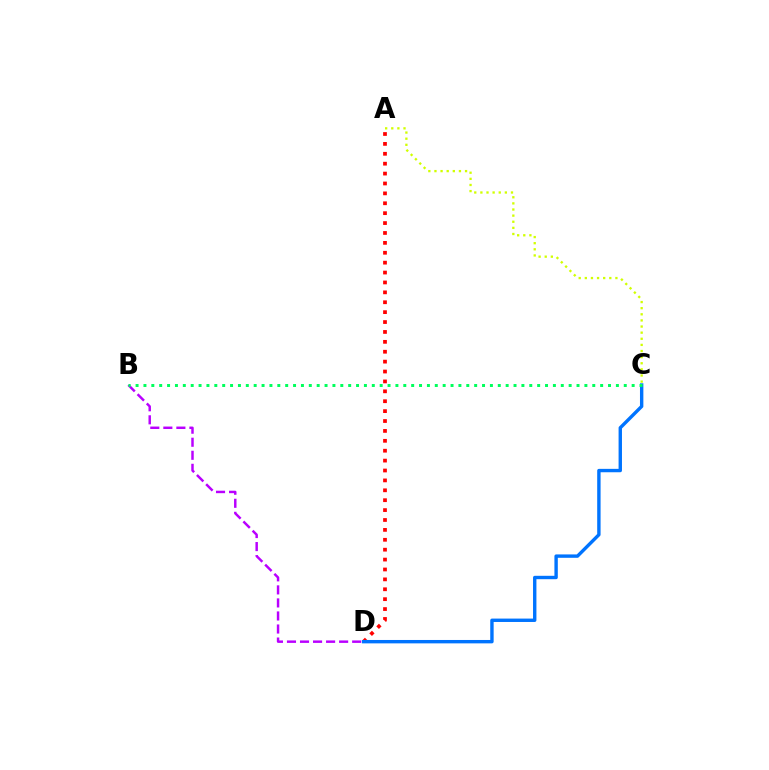{('A', 'D'): [{'color': '#ff0000', 'line_style': 'dotted', 'thickness': 2.69}], ('A', 'C'): [{'color': '#d1ff00', 'line_style': 'dotted', 'thickness': 1.66}], ('B', 'D'): [{'color': '#b900ff', 'line_style': 'dashed', 'thickness': 1.77}], ('C', 'D'): [{'color': '#0074ff', 'line_style': 'solid', 'thickness': 2.44}], ('B', 'C'): [{'color': '#00ff5c', 'line_style': 'dotted', 'thickness': 2.14}]}